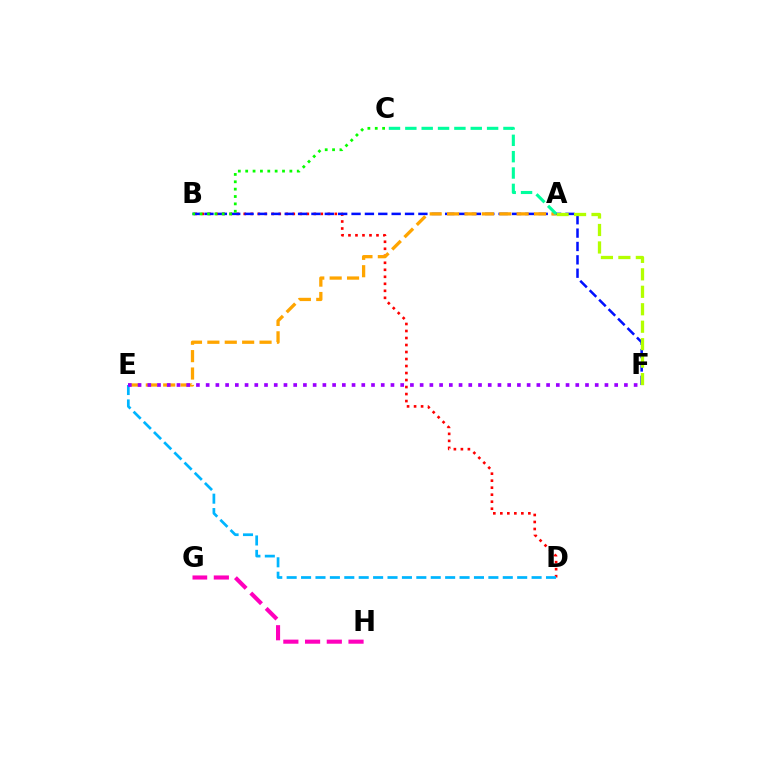{('B', 'D'): [{'color': '#ff0000', 'line_style': 'dotted', 'thickness': 1.9}], ('G', 'H'): [{'color': '#ff00bd', 'line_style': 'dashed', 'thickness': 2.95}], ('B', 'F'): [{'color': '#0010ff', 'line_style': 'dashed', 'thickness': 1.82}], ('A', 'E'): [{'color': '#ffa500', 'line_style': 'dashed', 'thickness': 2.36}], ('D', 'E'): [{'color': '#00b5ff', 'line_style': 'dashed', 'thickness': 1.96}], ('B', 'C'): [{'color': '#08ff00', 'line_style': 'dotted', 'thickness': 2.0}], ('A', 'F'): [{'color': '#b3ff00', 'line_style': 'dashed', 'thickness': 2.37}], ('E', 'F'): [{'color': '#9b00ff', 'line_style': 'dotted', 'thickness': 2.64}], ('A', 'C'): [{'color': '#00ff9d', 'line_style': 'dashed', 'thickness': 2.22}]}